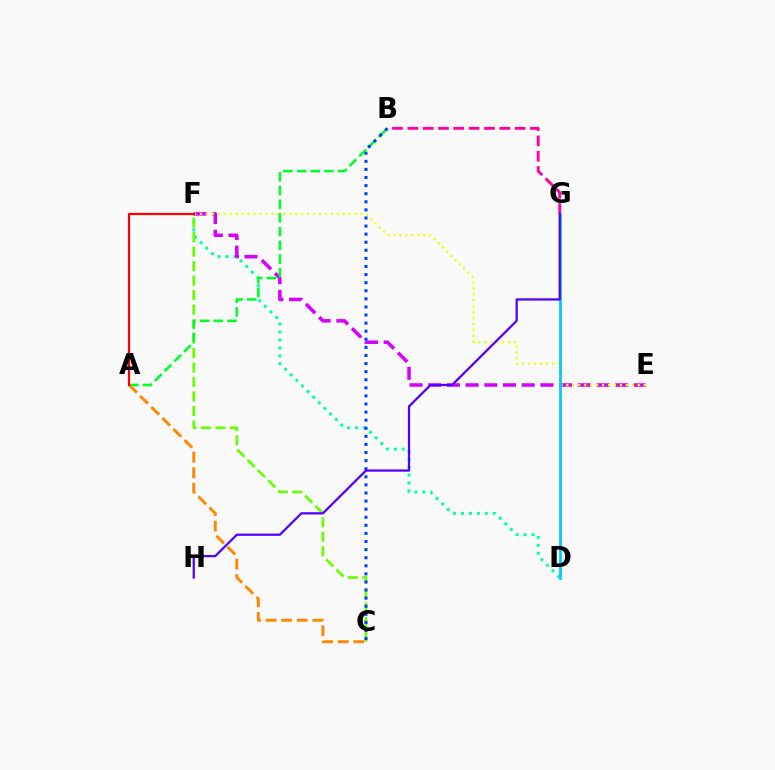{('D', 'F'): [{'color': '#00ffaf', 'line_style': 'dotted', 'thickness': 2.15}], ('E', 'F'): [{'color': '#d600ff', 'line_style': 'dashed', 'thickness': 2.54}, {'color': '#eeff00', 'line_style': 'dotted', 'thickness': 1.62}], ('C', 'F'): [{'color': '#66ff00', 'line_style': 'dashed', 'thickness': 1.97}], ('A', 'B'): [{'color': '#00ff27', 'line_style': 'dashed', 'thickness': 1.86}], ('B', 'G'): [{'color': '#ff00a0', 'line_style': 'dashed', 'thickness': 2.08}], ('B', 'C'): [{'color': '#003fff', 'line_style': 'dotted', 'thickness': 2.2}], ('D', 'G'): [{'color': '#00c7ff', 'line_style': 'solid', 'thickness': 1.96}], ('A', 'C'): [{'color': '#ff8800', 'line_style': 'dashed', 'thickness': 2.12}], ('A', 'F'): [{'color': '#ff0000', 'line_style': 'solid', 'thickness': 1.59}], ('G', 'H'): [{'color': '#4f00ff', 'line_style': 'solid', 'thickness': 1.62}]}